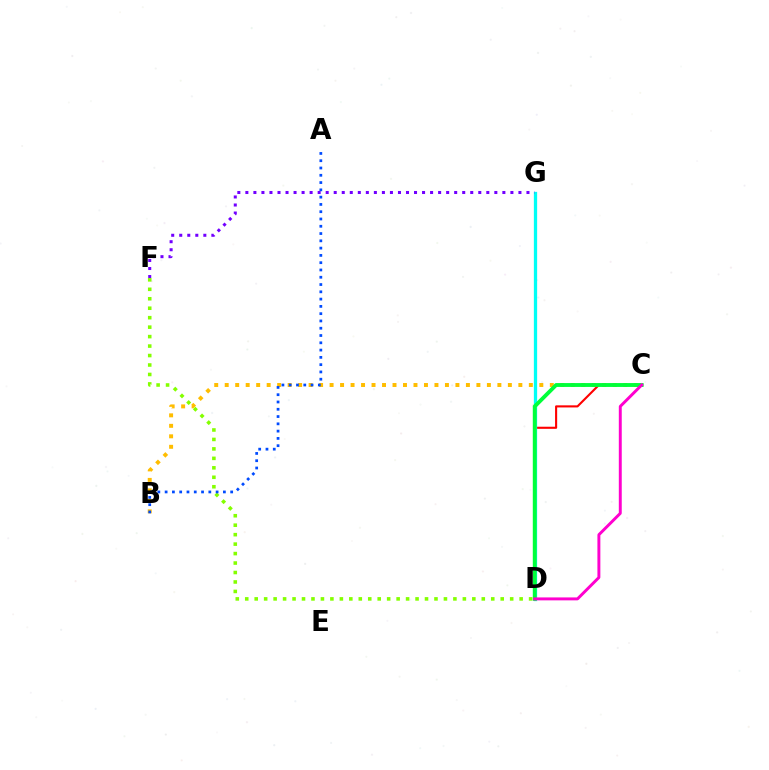{('D', 'F'): [{'color': '#84ff00', 'line_style': 'dotted', 'thickness': 2.57}], ('C', 'D'): [{'color': '#ff0000', 'line_style': 'solid', 'thickness': 1.52}, {'color': '#00ff39', 'line_style': 'solid', 'thickness': 2.78}, {'color': '#ff00cf', 'line_style': 'solid', 'thickness': 2.12}], ('D', 'G'): [{'color': '#00fff6', 'line_style': 'solid', 'thickness': 2.36}], ('B', 'C'): [{'color': '#ffbd00', 'line_style': 'dotted', 'thickness': 2.85}], ('A', 'B'): [{'color': '#004bff', 'line_style': 'dotted', 'thickness': 1.98}], ('F', 'G'): [{'color': '#7200ff', 'line_style': 'dotted', 'thickness': 2.18}]}